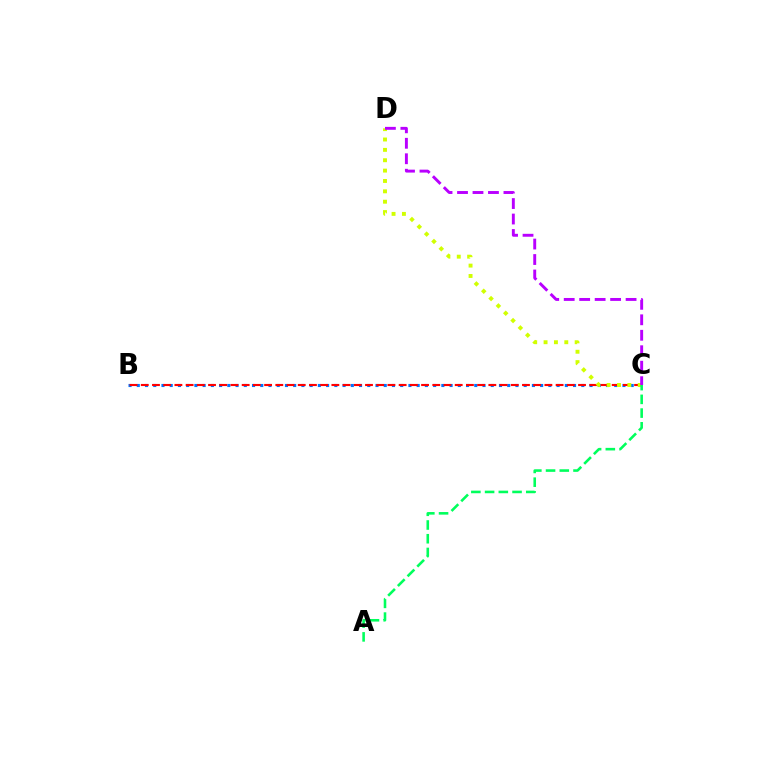{('B', 'C'): [{'color': '#0074ff', 'line_style': 'dotted', 'thickness': 2.24}, {'color': '#ff0000', 'line_style': 'dashed', 'thickness': 1.52}], ('C', 'D'): [{'color': '#d1ff00', 'line_style': 'dotted', 'thickness': 2.82}, {'color': '#b900ff', 'line_style': 'dashed', 'thickness': 2.1}], ('A', 'C'): [{'color': '#00ff5c', 'line_style': 'dashed', 'thickness': 1.86}]}